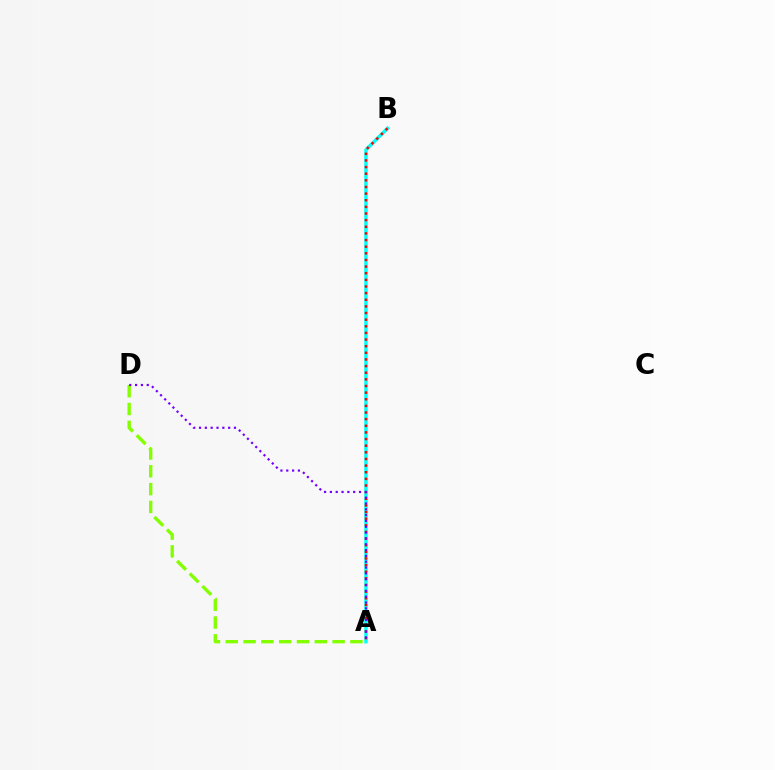{('A', 'B'): [{'color': '#00fff6', 'line_style': 'solid', 'thickness': 2.47}, {'color': '#ff0000', 'line_style': 'dotted', 'thickness': 1.8}], ('A', 'D'): [{'color': '#84ff00', 'line_style': 'dashed', 'thickness': 2.42}, {'color': '#7200ff', 'line_style': 'dotted', 'thickness': 1.58}]}